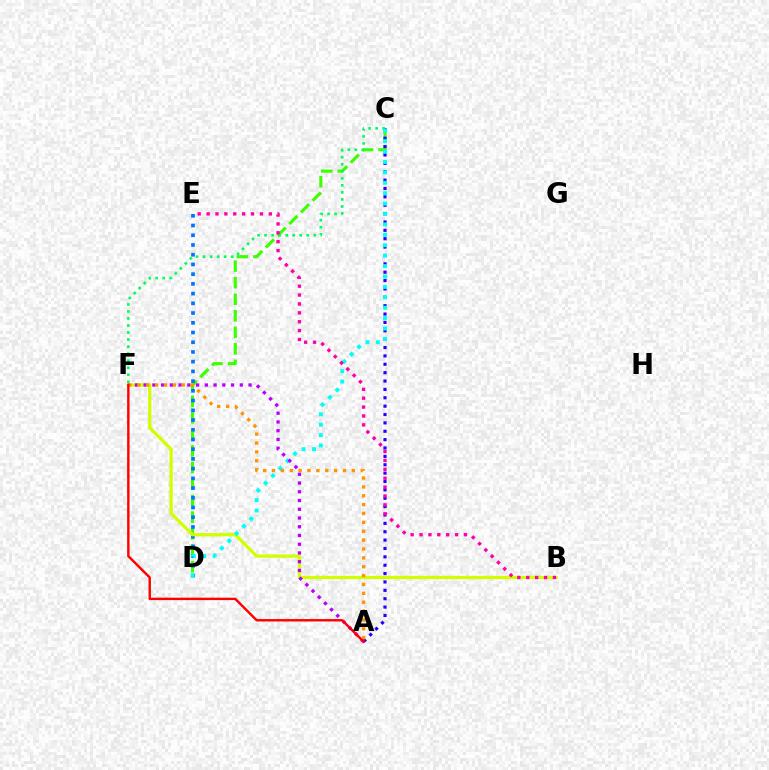{('C', 'D'): [{'color': '#3dff00', 'line_style': 'dashed', 'thickness': 2.25}, {'color': '#00fff6', 'line_style': 'dotted', 'thickness': 2.83}], ('A', 'C'): [{'color': '#2500ff', 'line_style': 'dotted', 'thickness': 2.27}], ('C', 'F'): [{'color': '#00ff5c', 'line_style': 'dotted', 'thickness': 1.91}], ('D', 'E'): [{'color': '#0074ff', 'line_style': 'dotted', 'thickness': 2.64}], ('B', 'F'): [{'color': '#d1ff00', 'line_style': 'solid', 'thickness': 2.34}], ('B', 'E'): [{'color': '#ff00ac', 'line_style': 'dotted', 'thickness': 2.42}], ('A', 'F'): [{'color': '#b900ff', 'line_style': 'dotted', 'thickness': 2.37}, {'color': '#ff9400', 'line_style': 'dotted', 'thickness': 2.41}, {'color': '#ff0000', 'line_style': 'solid', 'thickness': 1.74}]}